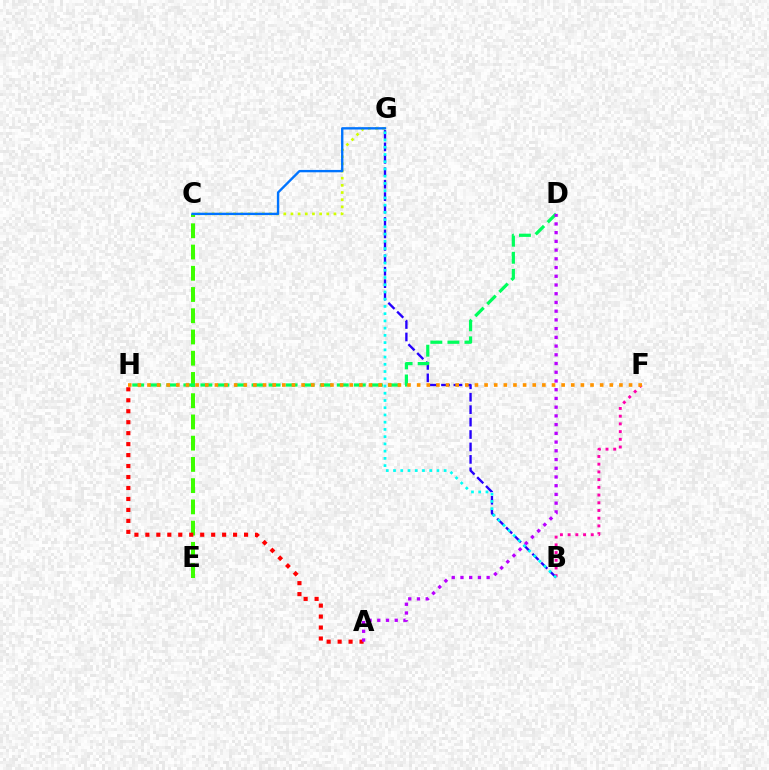{('C', 'E'): [{'color': '#3dff00', 'line_style': 'dashed', 'thickness': 2.89}], ('B', 'G'): [{'color': '#2500ff', 'line_style': 'dashed', 'thickness': 1.69}, {'color': '#00fff6', 'line_style': 'dotted', 'thickness': 1.97}], ('B', 'F'): [{'color': '#ff00ac', 'line_style': 'dotted', 'thickness': 2.1}], ('D', 'H'): [{'color': '#00ff5c', 'line_style': 'dashed', 'thickness': 2.32}], ('C', 'G'): [{'color': '#d1ff00', 'line_style': 'dotted', 'thickness': 1.95}, {'color': '#0074ff', 'line_style': 'solid', 'thickness': 1.7}], ('F', 'H'): [{'color': '#ff9400', 'line_style': 'dotted', 'thickness': 2.62}], ('A', 'H'): [{'color': '#ff0000', 'line_style': 'dotted', 'thickness': 2.98}], ('A', 'D'): [{'color': '#b900ff', 'line_style': 'dotted', 'thickness': 2.37}]}